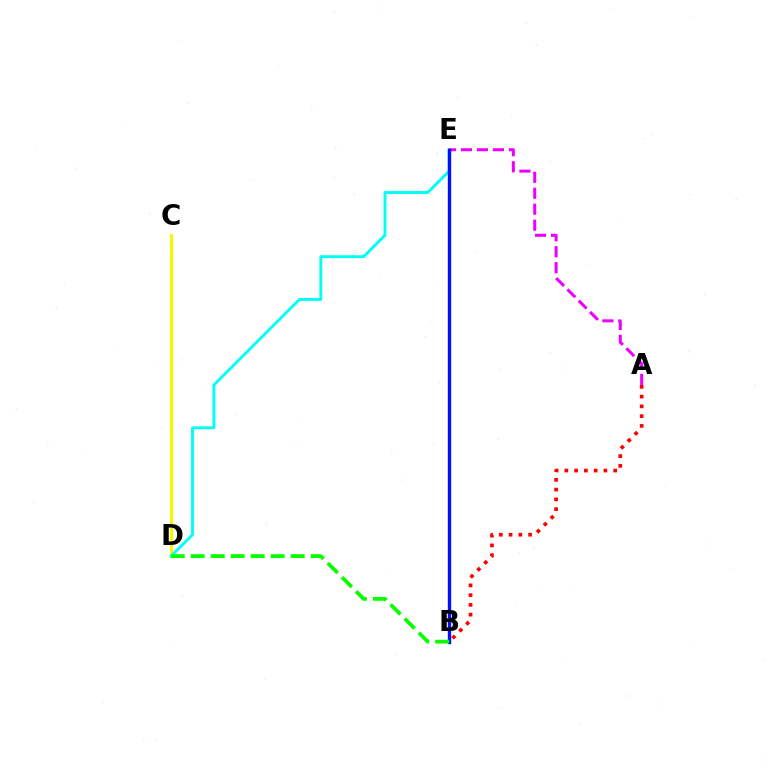{('C', 'D'): [{'color': '#fcf500', 'line_style': 'solid', 'thickness': 2.22}], ('D', 'E'): [{'color': '#00fff6', 'line_style': 'solid', 'thickness': 2.09}], ('A', 'E'): [{'color': '#ee00ff', 'line_style': 'dashed', 'thickness': 2.17}], ('B', 'E'): [{'color': '#0010ff', 'line_style': 'solid', 'thickness': 2.43}], ('B', 'D'): [{'color': '#08ff00', 'line_style': 'dashed', 'thickness': 2.72}], ('A', 'B'): [{'color': '#ff0000', 'line_style': 'dotted', 'thickness': 2.65}]}